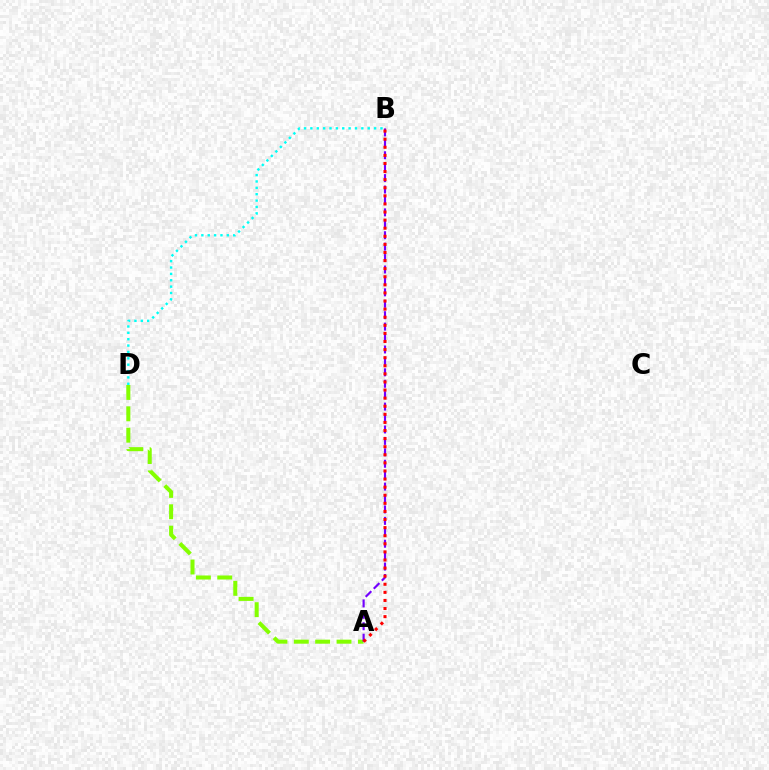{('A', 'D'): [{'color': '#84ff00', 'line_style': 'dashed', 'thickness': 2.9}], ('A', 'B'): [{'color': '#7200ff', 'line_style': 'dashed', 'thickness': 1.55}, {'color': '#ff0000', 'line_style': 'dotted', 'thickness': 2.2}], ('B', 'D'): [{'color': '#00fff6', 'line_style': 'dotted', 'thickness': 1.73}]}